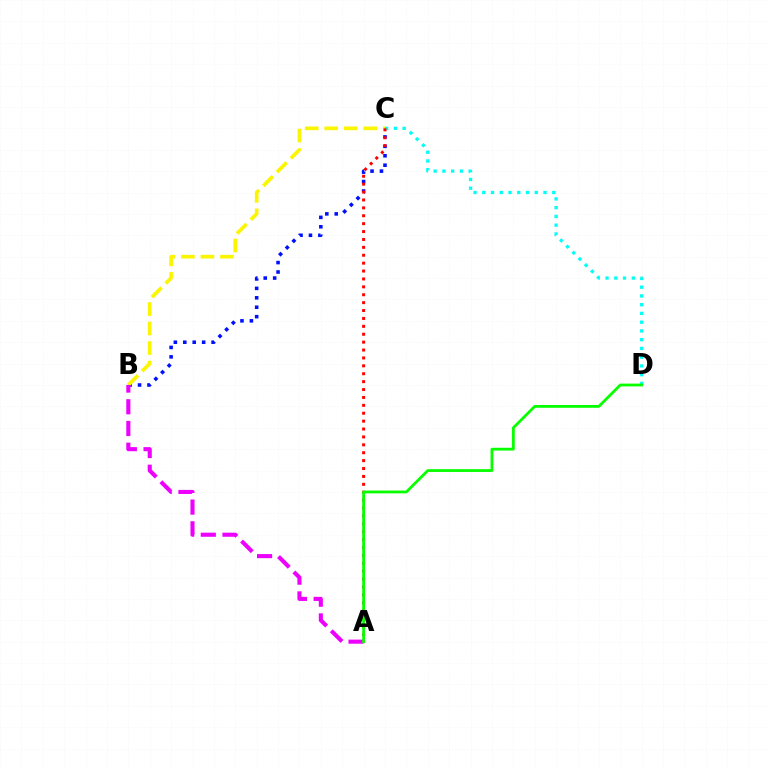{('B', 'C'): [{'color': '#0010ff', 'line_style': 'dotted', 'thickness': 2.56}, {'color': '#fcf500', 'line_style': 'dashed', 'thickness': 2.65}], ('C', 'D'): [{'color': '#00fff6', 'line_style': 'dotted', 'thickness': 2.38}], ('A', 'B'): [{'color': '#ee00ff', 'line_style': 'dashed', 'thickness': 2.95}], ('A', 'C'): [{'color': '#ff0000', 'line_style': 'dotted', 'thickness': 2.15}], ('A', 'D'): [{'color': '#08ff00', 'line_style': 'solid', 'thickness': 2.02}]}